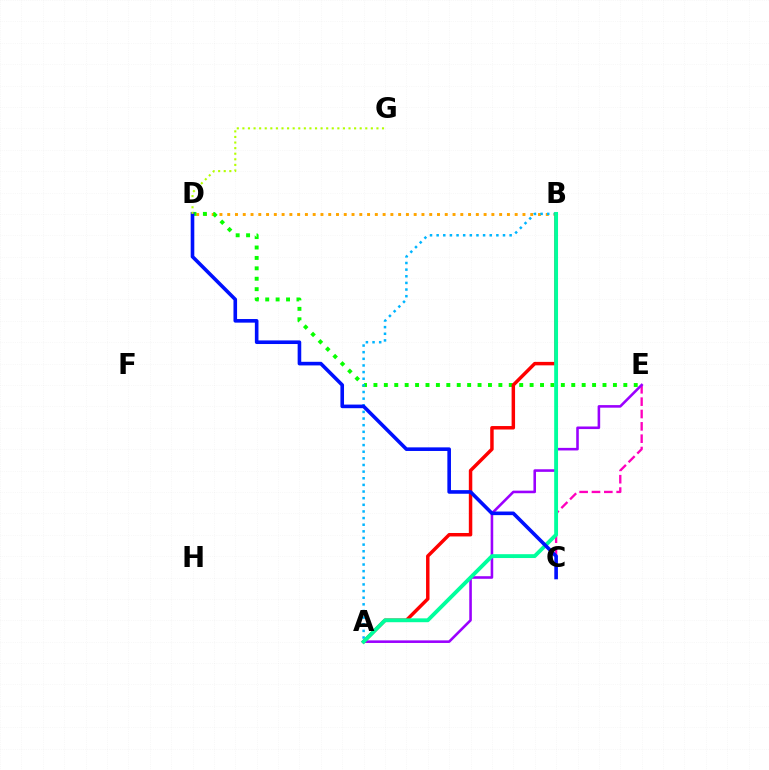{('B', 'D'): [{'color': '#ffa500', 'line_style': 'dotted', 'thickness': 2.11}], ('D', 'E'): [{'color': '#08ff00', 'line_style': 'dotted', 'thickness': 2.83}], ('C', 'E'): [{'color': '#ff00bd', 'line_style': 'dashed', 'thickness': 1.68}], ('A', 'E'): [{'color': '#9b00ff', 'line_style': 'solid', 'thickness': 1.86}], ('A', 'B'): [{'color': '#00b5ff', 'line_style': 'dotted', 'thickness': 1.8}, {'color': '#ff0000', 'line_style': 'solid', 'thickness': 2.49}, {'color': '#00ff9d', 'line_style': 'solid', 'thickness': 2.78}], ('C', 'D'): [{'color': '#0010ff', 'line_style': 'solid', 'thickness': 2.6}], ('D', 'G'): [{'color': '#b3ff00', 'line_style': 'dotted', 'thickness': 1.52}]}